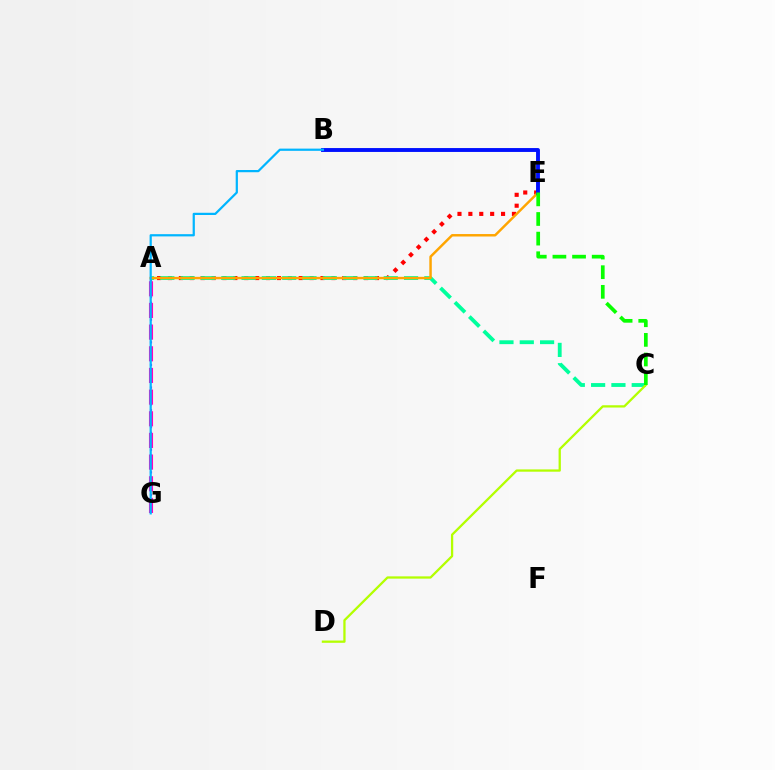{('A', 'E'): [{'color': '#ff0000', 'line_style': 'dotted', 'thickness': 2.96}, {'color': '#ffa500', 'line_style': 'solid', 'thickness': 1.77}], ('A', 'G'): [{'color': '#9b00ff', 'line_style': 'dotted', 'thickness': 1.54}, {'color': '#ff00bd', 'line_style': 'dashed', 'thickness': 2.94}], ('A', 'C'): [{'color': '#00ff9d', 'line_style': 'dashed', 'thickness': 2.76}], ('B', 'E'): [{'color': '#0010ff', 'line_style': 'solid', 'thickness': 2.8}], ('B', 'G'): [{'color': '#00b5ff', 'line_style': 'solid', 'thickness': 1.6}], ('C', 'D'): [{'color': '#b3ff00', 'line_style': 'solid', 'thickness': 1.64}], ('C', 'E'): [{'color': '#08ff00', 'line_style': 'dashed', 'thickness': 2.67}]}